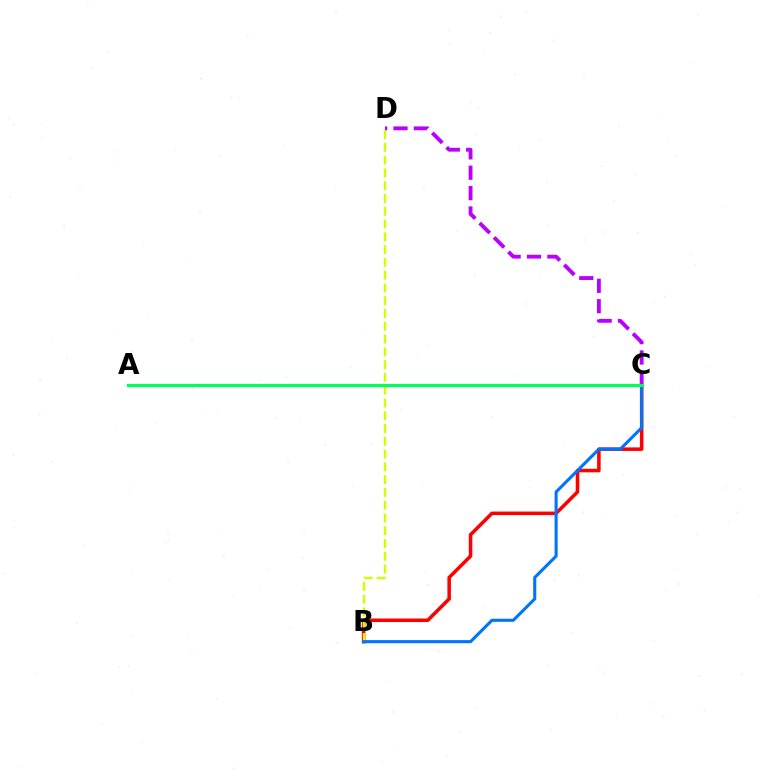{('B', 'C'): [{'color': '#ff0000', 'line_style': 'solid', 'thickness': 2.54}, {'color': '#0074ff', 'line_style': 'solid', 'thickness': 2.22}], ('B', 'D'): [{'color': '#d1ff00', 'line_style': 'dashed', 'thickness': 1.74}], ('C', 'D'): [{'color': '#b900ff', 'line_style': 'dashed', 'thickness': 2.77}], ('A', 'C'): [{'color': '#00ff5c', 'line_style': 'solid', 'thickness': 2.29}]}